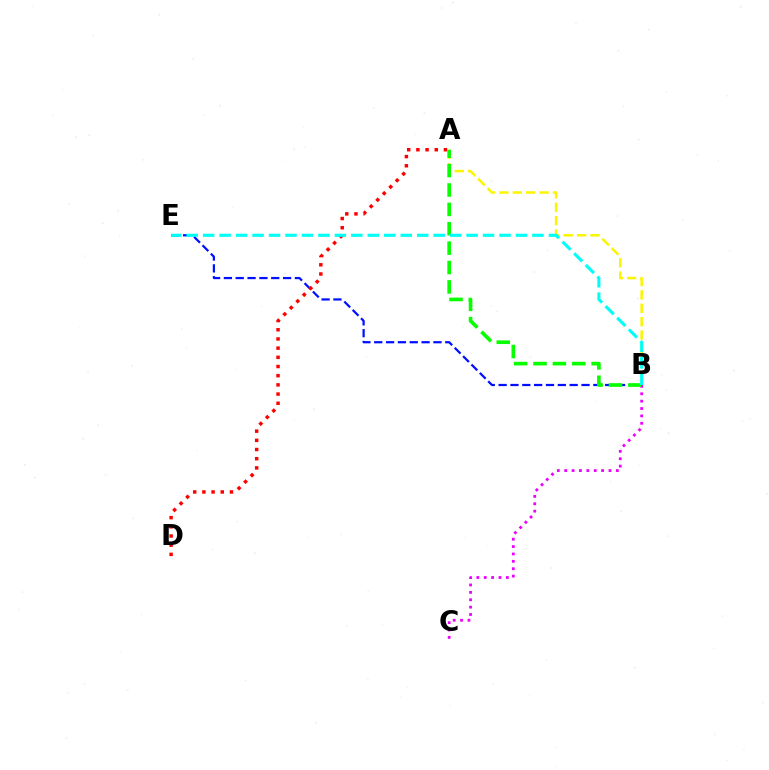{('B', 'C'): [{'color': '#ee00ff', 'line_style': 'dotted', 'thickness': 2.01}], ('A', 'B'): [{'color': '#fcf500', 'line_style': 'dashed', 'thickness': 1.82}, {'color': '#08ff00', 'line_style': 'dashed', 'thickness': 2.63}], ('B', 'E'): [{'color': '#0010ff', 'line_style': 'dashed', 'thickness': 1.61}, {'color': '#00fff6', 'line_style': 'dashed', 'thickness': 2.24}], ('A', 'D'): [{'color': '#ff0000', 'line_style': 'dotted', 'thickness': 2.5}]}